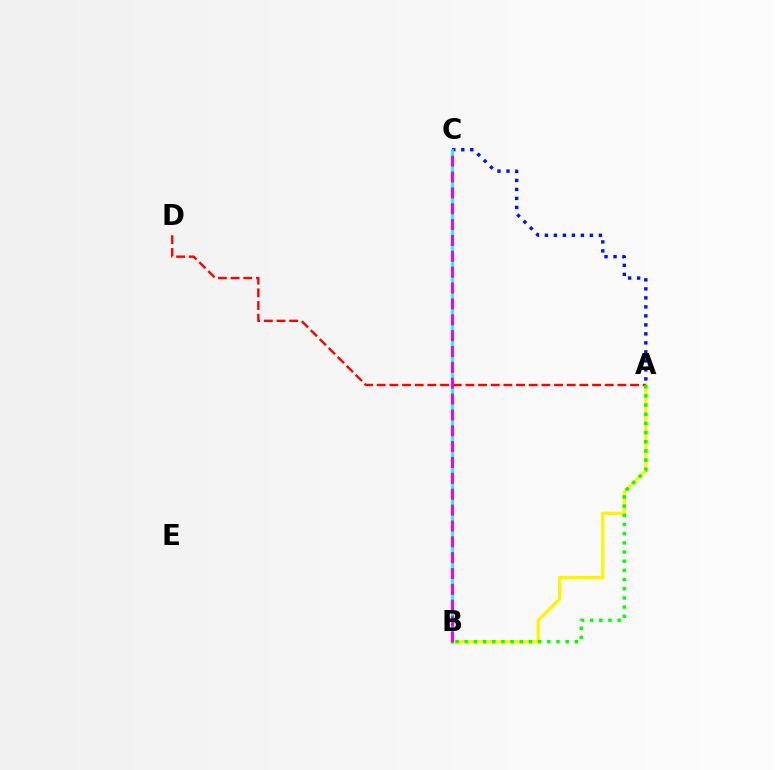{('A', 'B'): [{'color': '#fcf500', 'line_style': 'solid', 'thickness': 2.37}, {'color': '#08ff00', 'line_style': 'dotted', 'thickness': 2.49}], ('A', 'C'): [{'color': '#0010ff', 'line_style': 'dotted', 'thickness': 2.45}], ('A', 'D'): [{'color': '#ff0000', 'line_style': 'dashed', 'thickness': 1.72}], ('B', 'C'): [{'color': '#00fff6', 'line_style': 'solid', 'thickness': 1.98}, {'color': '#ee00ff', 'line_style': 'dashed', 'thickness': 2.15}]}